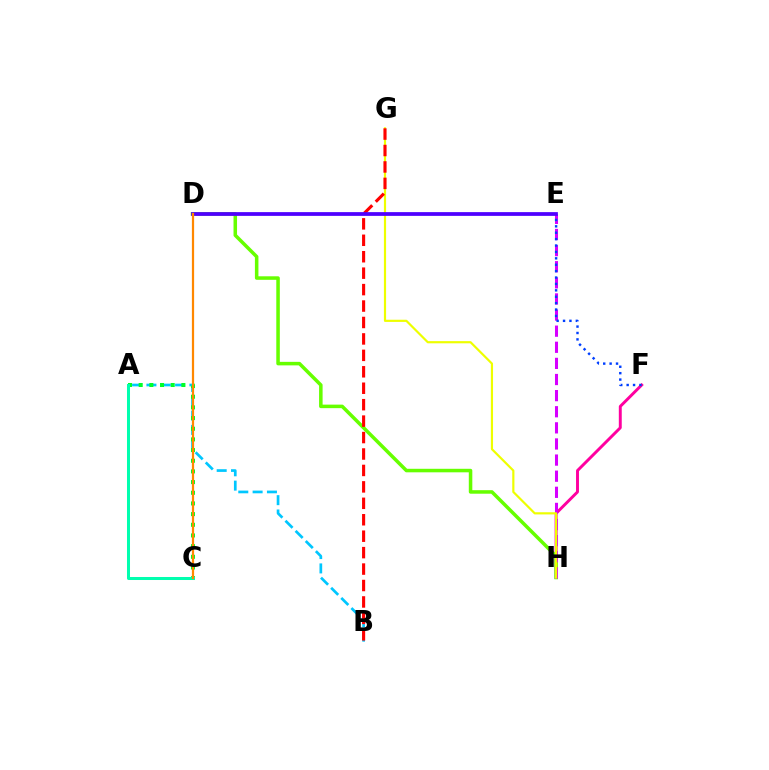{('F', 'H'): [{'color': '#ff00a0', 'line_style': 'solid', 'thickness': 2.11}], ('A', 'B'): [{'color': '#00c7ff', 'line_style': 'dashed', 'thickness': 1.95}], ('D', 'H'): [{'color': '#66ff00', 'line_style': 'solid', 'thickness': 2.54}], ('E', 'H'): [{'color': '#d600ff', 'line_style': 'dashed', 'thickness': 2.19}], ('G', 'H'): [{'color': '#eeff00', 'line_style': 'solid', 'thickness': 1.57}], ('E', 'F'): [{'color': '#003fff', 'line_style': 'dotted', 'thickness': 1.74}], ('B', 'G'): [{'color': '#ff0000', 'line_style': 'dashed', 'thickness': 2.23}], ('D', 'E'): [{'color': '#4f00ff', 'line_style': 'solid', 'thickness': 2.7}], ('A', 'C'): [{'color': '#00ff27', 'line_style': 'dotted', 'thickness': 2.9}, {'color': '#00ffaf', 'line_style': 'solid', 'thickness': 2.17}], ('C', 'D'): [{'color': '#ff8800', 'line_style': 'solid', 'thickness': 1.6}]}